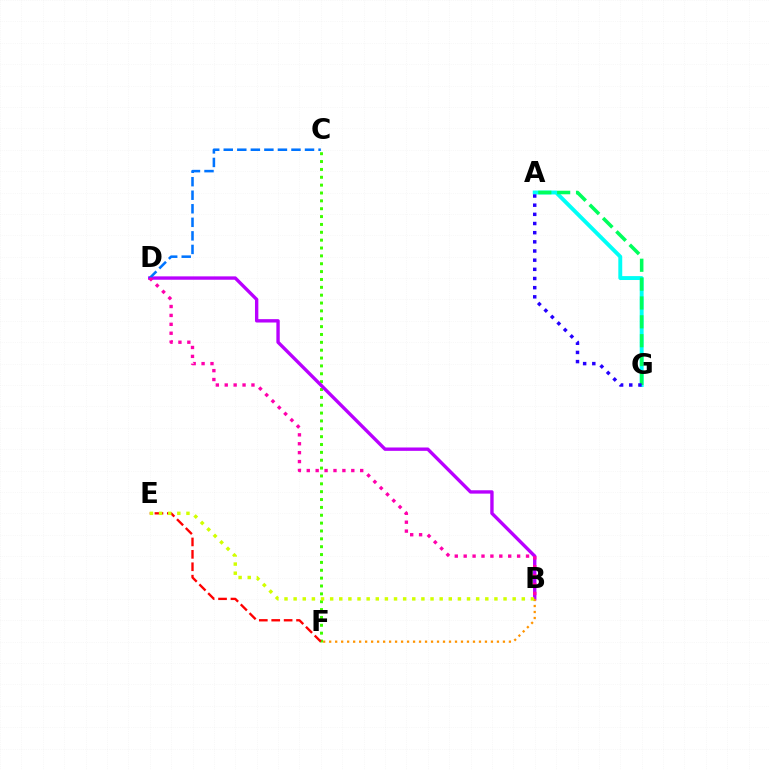{('A', 'G'): [{'color': '#00fff6', 'line_style': 'solid', 'thickness': 2.81}, {'color': '#00ff5c', 'line_style': 'dashed', 'thickness': 2.56}, {'color': '#2500ff', 'line_style': 'dotted', 'thickness': 2.49}], ('C', 'F'): [{'color': '#3dff00', 'line_style': 'dotted', 'thickness': 2.14}], ('B', 'D'): [{'color': '#b900ff', 'line_style': 'solid', 'thickness': 2.42}, {'color': '#ff00ac', 'line_style': 'dotted', 'thickness': 2.42}], ('C', 'D'): [{'color': '#0074ff', 'line_style': 'dashed', 'thickness': 1.84}], ('E', 'F'): [{'color': '#ff0000', 'line_style': 'dashed', 'thickness': 1.69}], ('B', 'F'): [{'color': '#ff9400', 'line_style': 'dotted', 'thickness': 1.63}], ('B', 'E'): [{'color': '#d1ff00', 'line_style': 'dotted', 'thickness': 2.48}]}